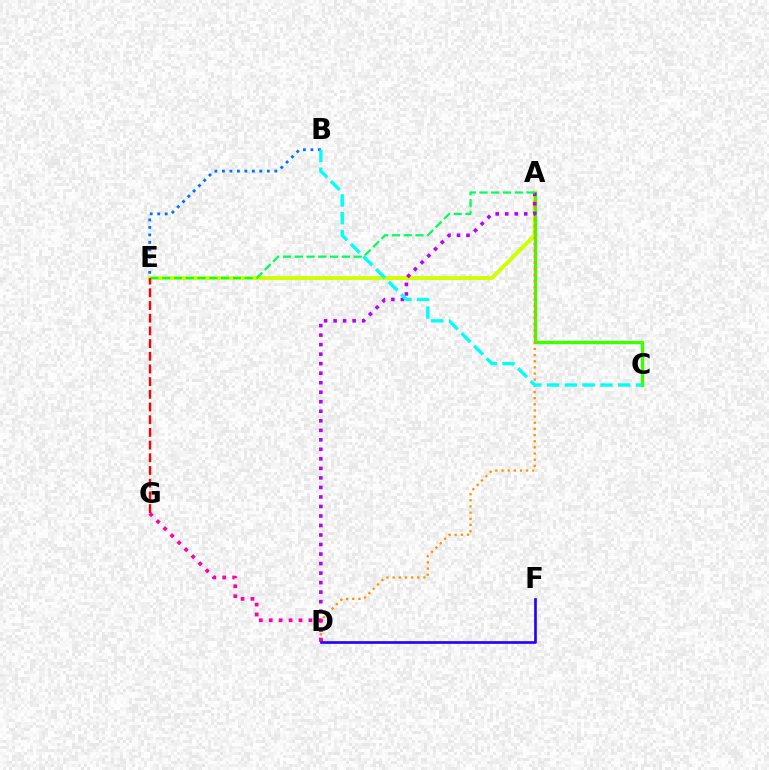{('A', 'E'): [{'color': '#d1ff00', 'line_style': 'solid', 'thickness': 2.82}, {'color': '#00ff5c', 'line_style': 'dashed', 'thickness': 1.6}], ('A', 'C'): [{'color': '#3dff00', 'line_style': 'solid', 'thickness': 2.43}], ('B', 'E'): [{'color': '#0074ff', 'line_style': 'dotted', 'thickness': 2.04}], ('A', 'D'): [{'color': '#ff9400', 'line_style': 'dotted', 'thickness': 1.67}, {'color': '#b900ff', 'line_style': 'dotted', 'thickness': 2.59}], ('D', 'G'): [{'color': '#ff00ac', 'line_style': 'dotted', 'thickness': 2.7}], ('E', 'G'): [{'color': '#ff0000', 'line_style': 'dashed', 'thickness': 1.72}], ('D', 'F'): [{'color': '#2500ff', 'line_style': 'solid', 'thickness': 1.91}], ('B', 'C'): [{'color': '#00fff6', 'line_style': 'dashed', 'thickness': 2.42}]}